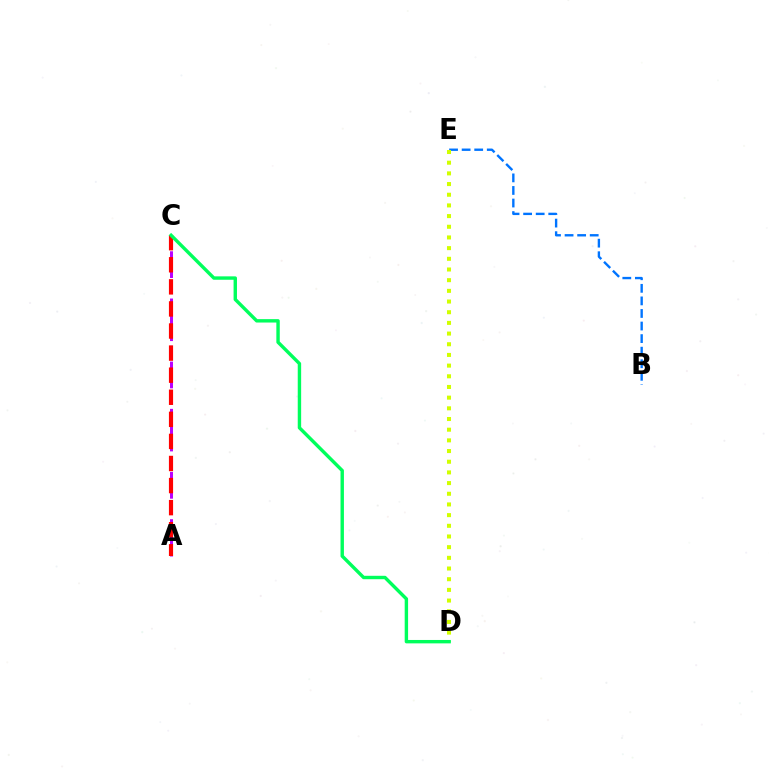{('B', 'E'): [{'color': '#0074ff', 'line_style': 'dashed', 'thickness': 1.71}], ('A', 'C'): [{'color': '#b900ff', 'line_style': 'dashed', 'thickness': 2.14}, {'color': '#ff0000', 'line_style': 'dashed', 'thickness': 3.0}], ('D', 'E'): [{'color': '#d1ff00', 'line_style': 'dotted', 'thickness': 2.9}], ('C', 'D'): [{'color': '#00ff5c', 'line_style': 'solid', 'thickness': 2.45}]}